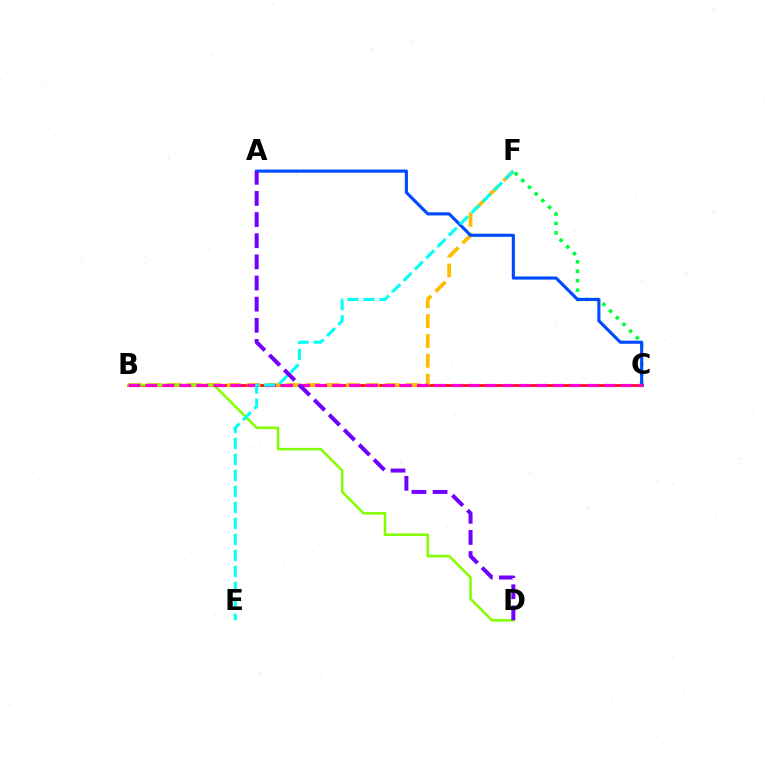{('C', 'F'): [{'color': '#00ff39', 'line_style': 'dotted', 'thickness': 2.57}], ('B', 'C'): [{'color': '#ff0000', 'line_style': 'solid', 'thickness': 1.92}, {'color': '#ff00cf', 'line_style': 'dashed', 'thickness': 2.31}], ('B', 'F'): [{'color': '#ffbd00', 'line_style': 'dashed', 'thickness': 2.7}], ('A', 'C'): [{'color': '#004bff', 'line_style': 'solid', 'thickness': 2.24}], ('B', 'D'): [{'color': '#84ff00', 'line_style': 'solid', 'thickness': 1.82}], ('E', 'F'): [{'color': '#00fff6', 'line_style': 'dashed', 'thickness': 2.17}], ('A', 'D'): [{'color': '#7200ff', 'line_style': 'dashed', 'thickness': 2.87}]}